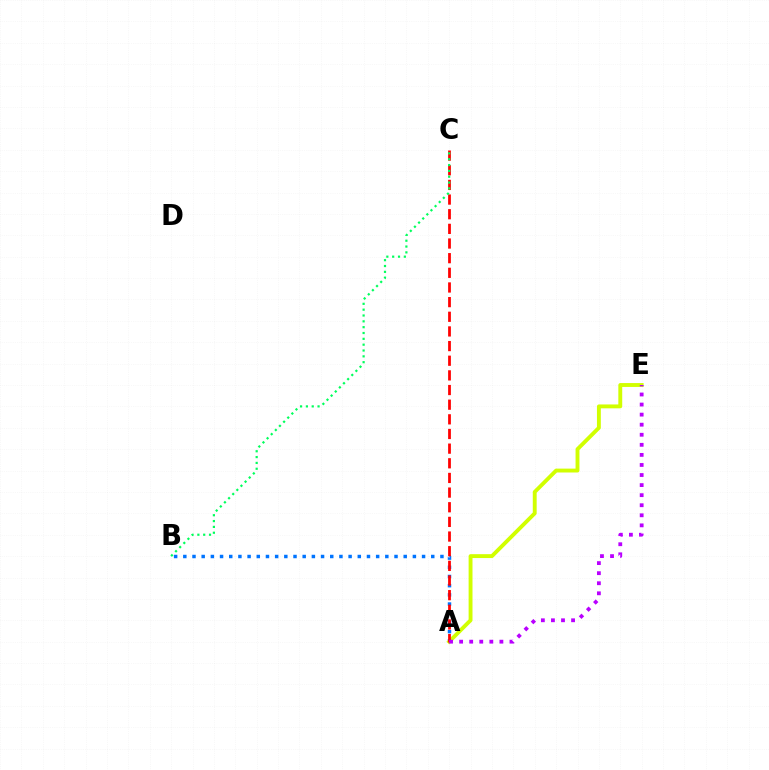{('A', 'B'): [{'color': '#0074ff', 'line_style': 'dotted', 'thickness': 2.49}], ('A', 'E'): [{'color': '#d1ff00', 'line_style': 'solid', 'thickness': 2.79}, {'color': '#b900ff', 'line_style': 'dotted', 'thickness': 2.73}], ('A', 'C'): [{'color': '#ff0000', 'line_style': 'dashed', 'thickness': 1.99}], ('B', 'C'): [{'color': '#00ff5c', 'line_style': 'dotted', 'thickness': 1.59}]}